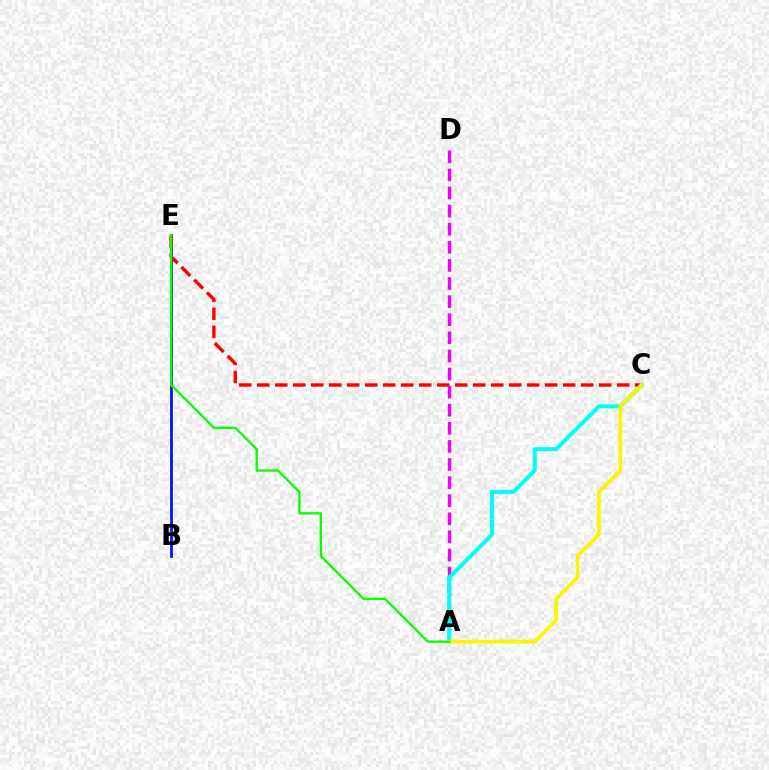{('B', 'E'): [{'color': '#0010ff', 'line_style': 'solid', 'thickness': 1.99}], ('C', 'E'): [{'color': '#ff0000', 'line_style': 'dashed', 'thickness': 2.44}], ('A', 'D'): [{'color': '#ee00ff', 'line_style': 'dashed', 'thickness': 2.46}], ('A', 'C'): [{'color': '#00fff6', 'line_style': 'solid', 'thickness': 2.89}, {'color': '#fcf500', 'line_style': 'solid', 'thickness': 2.63}], ('A', 'E'): [{'color': '#08ff00', 'line_style': 'solid', 'thickness': 1.67}]}